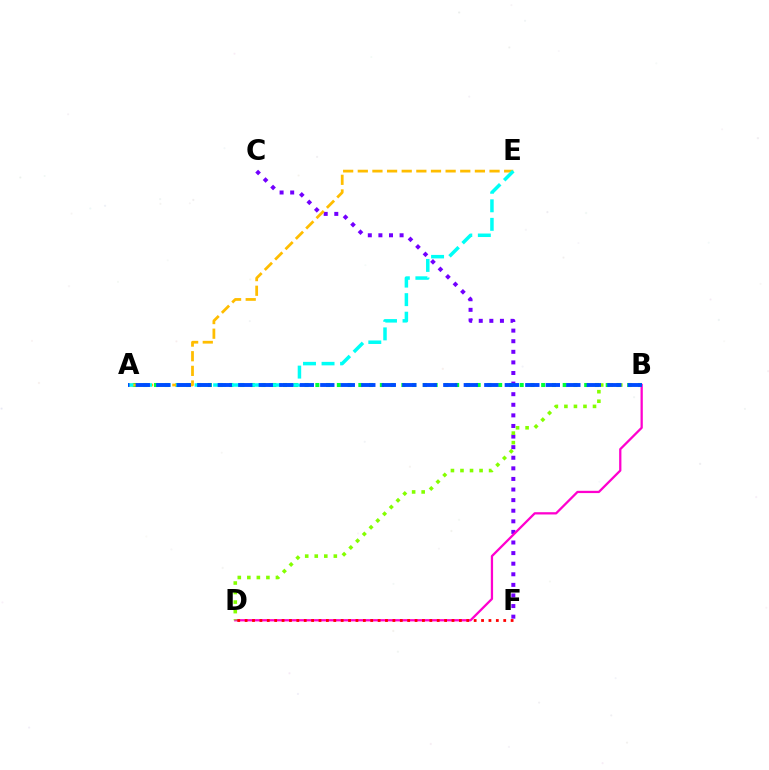{('C', 'F'): [{'color': '#7200ff', 'line_style': 'dotted', 'thickness': 2.88}], ('A', 'B'): [{'color': '#00ff39', 'line_style': 'dotted', 'thickness': 2.92}, {'color': '#004bff', 'line_style': 'dashed', 'thickness': 2.79}], ('A', 'E'): [{'color': '#ffbd00', 'line_style': 'dashed', 'thickness': 1.99}, {'color': '#00fff6', 'line_style': 'dashed', 'thickness': 2.52}], ('B', 'D'): [{'color': '#ff00cf', 'line_style': 'solid', 'thickness': 1.64}, {'color': '#84ff00', 'line_style': 'dotted', 'thickness': 2.59}], ('D', 'F'): [{'color': '#ff0000', 'line_style': 'dotted', 'thickness': 2.01}]}